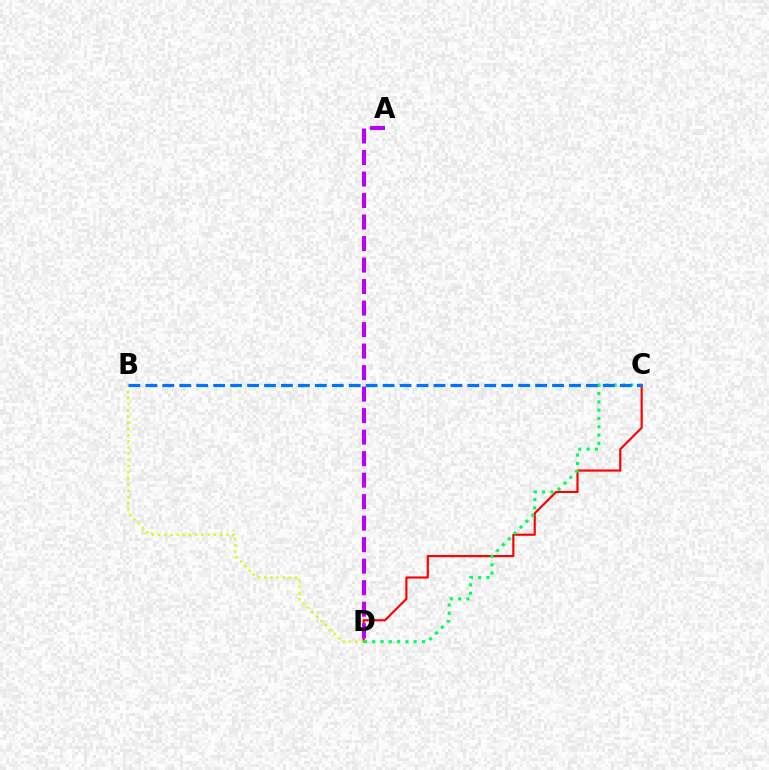{('C', 'D'): [{'color': '#ff0000', 'line_style': 'solid', 'thickness': 1.56}, {'color': '#00ff5c', 'line_style': 'dotted', 'thickness': 2.25}], ('B', 'D'): [{'color': '#d1ff00', 'line_style': 'dotted', 'thickness': 1.68}], ('A', 'D'): [{'color': '#b900ff', 'line_style': 'dashed', 'thickness': 2.92}], ('B', 'C'): [{'color': '#0074ff', 'line_style': 'dashed', 'thickness': 2.3}]}